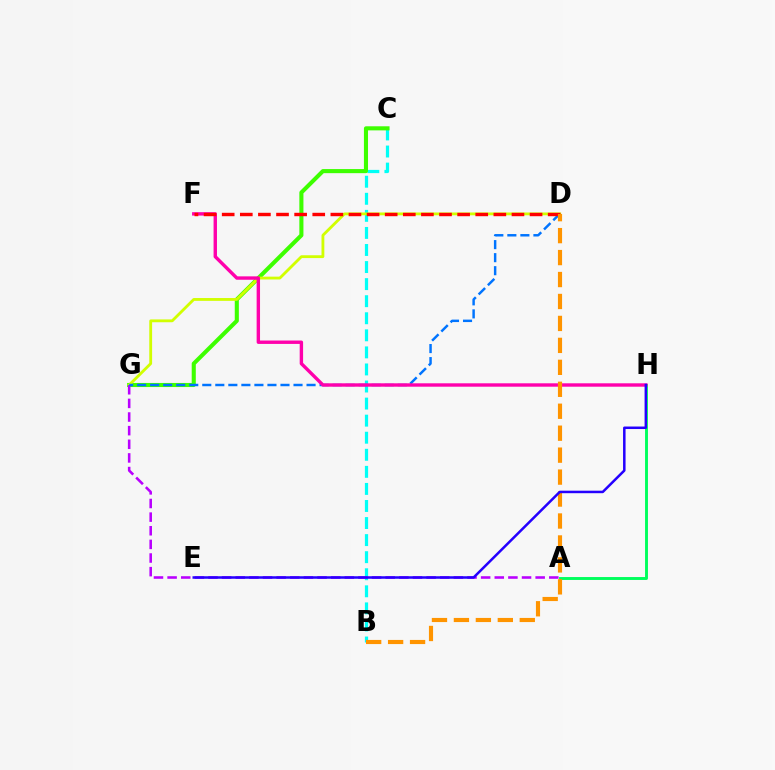{('B', 'C'): [{'color': '#00fff6', 'line_style': 'dashed', 'thickness': 2.32}], ('A', 'H'): [{'color': '#00ff5c', 'line_style': 'solid', 'thickness': 2.09}], ('C', 'G'): [{'color': '#3dff00', 'line_style': 'solid', 'thickness': 2.94}], ('D', 'G'): [{'color': '#d1ff00', 'line_style': 'solid', 'thickness': 2.03}, {'color': '#0074ff', 'line_style': 'dashed', 'thickness': 1.77}], ('A', 'G'): [{'color': '#b900ff', 'line_style': 'dashed', 'thickness': 1.85}], ('F', 'H'): [{'color': '#ff00ac', 'line_style': 'solid', 'thickness': 2.45}], ('D', 'F'): [{'color': '#ff0000', 'line_style': 'dashed', 'thickness': 2.46}], ('B', 'D'): [{'color': '#ff9400', 'line_style': 'dashed', 'thickness': 2.98}], ('E', 'H'): [{'color': '#2500ff', 'line_style': 'solid', 'thickness': 1.81}]}